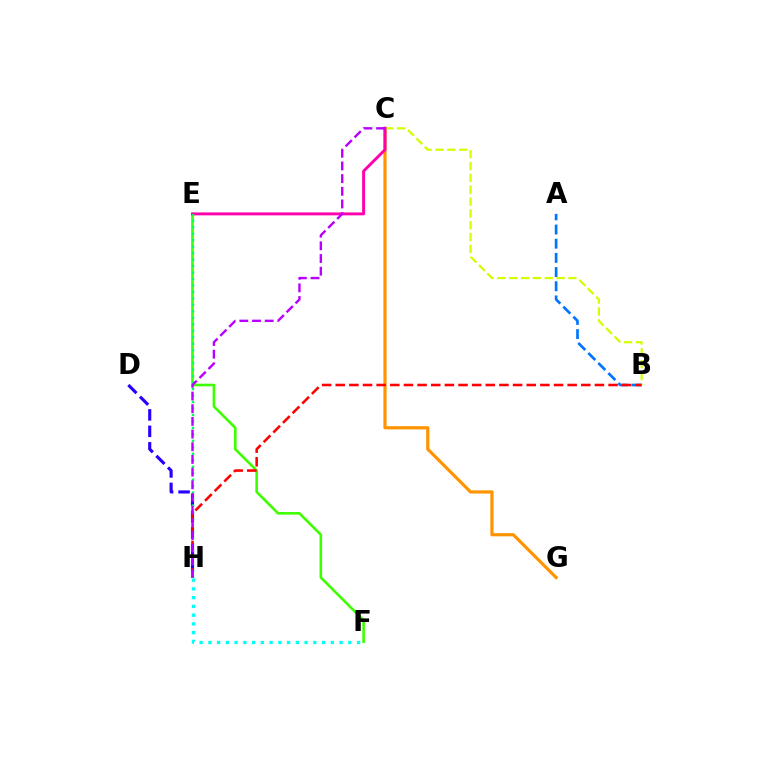{('F', 'H'): [{'color': '#00fff6', 'line_style': 'dotted', 'thickness': 2.38}], ('C', 'G'): [{'color': '#ff9400', 'line_style': 'solid', 'thickness': 2.31}], ('A', 'B'): [{'color': '#0074ff', 'line_style': 'dashed', 'thickness': 1.93}], ('B', 'C'): [{'color': '#d1ff00', 'line_style': 'dashed', 'thickness': 1.61}], ('E', 'F'): [{'color': '#3dff00', 'line_style': 'solid', 'thickness': 1.88}], ('D', 'H'): [{'color': '#2500ff', 'line_style': 'dashed', 'thickness': 2.24}], ('C', 'E'): [{'color': '#ff00ac', 'line_style': 'solid', 'thickness': 2.1}], ('E', 'H'): [{'color': '#00ff5c', 'line_style': 'dotted', 'thickness': 1.76}], ('B', 'H'): [{'color': '#ff0000', 'line_style': 'dashed', 'thickness': 1.85}], ('C', 'H'): [{'color': '#b900ff', 'line_style': 'dashed', 'thickness': 1.72}]}